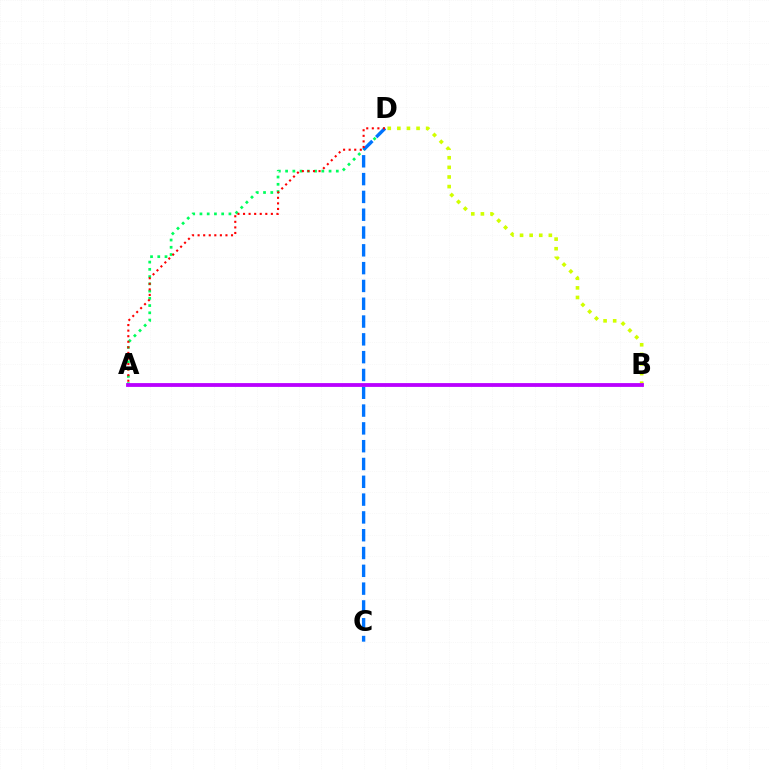{('A', 'D'): [{'color': '#00ff5c', 'line_style': 'dotted', 'thickness': 1.97}, {'color': '#ff0000', 'line_style': 'dotted', 'thickness': 1.51}], ('C', 'D'): [{'color': '#0074ff', 'line_style': 'dashed', 'thickness': 2.42}], ('B', 'D'): [{'color': '#d1ff00', 'line_style': 'dotted', 'thickness': 2.61}], ('A', 'B'): [{'color': '#b900ff', 'line_style': 'solid', 'thickness': 2.74}]}